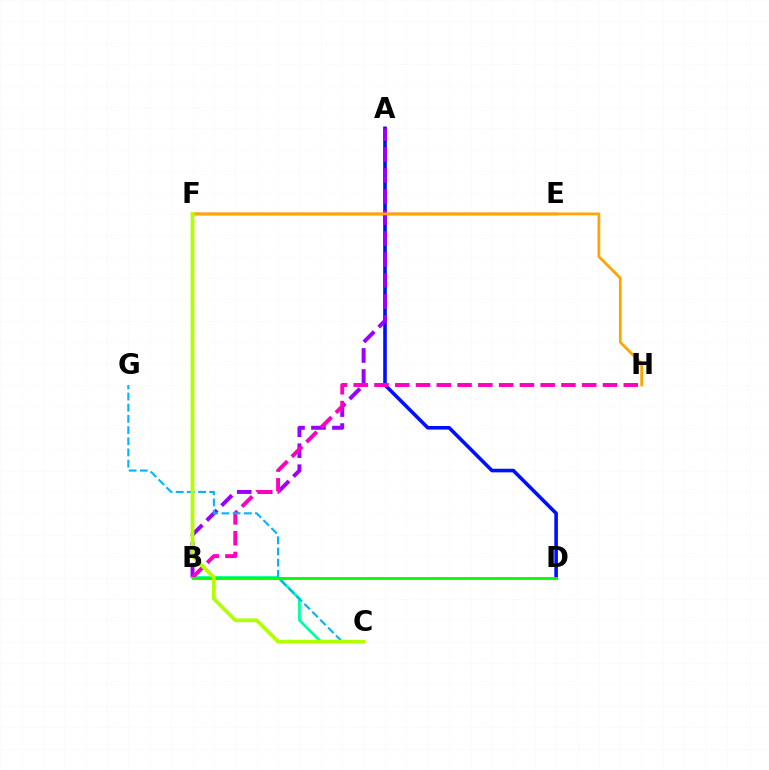{('A', 'D'): [{'color': '#0010ff', 'line_style': 'solid', 'thickness': 2.59}], ('E', 'F'): [{'color': '#ff0000', 'line_style': 'solid', 'thickness': 1.72}], ('A', 'B'): [{'color': '#9b00ff', 'line_style': 'dashed', 'thickness': 2.85}], ('B', 'C'): [{'color': '#00ff9d', 'line_style': 'solid', 'thickness': 1.98}], ('B', 'H'): [{'color': '#ff00bd', 'line_style': 'dashed', 'thickness': 2.82}], ('F', 'H'): [{'color': '#ffa500', 'line_style': 'solid', 'thickness': 1.99}], ('C', 'G'): [{'color': '#00b5ff', 'line_style': 'dashed', 'thickness': 1.52}], ('B', 'D'): [{'color': '#08ff00', 'line_style': 'solid', 'thickness': 2.07}], ('C', 'F'): [{'color': '#b3ff00', 'line_style': 'solid', 'thickness': 2.7}]}